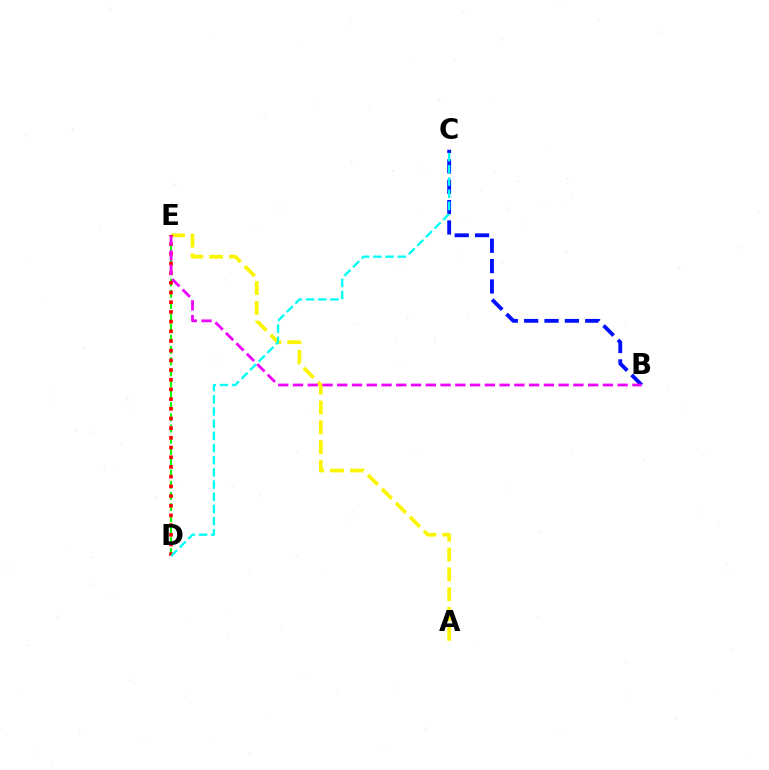{('B', 'C'): [{'color': '#0010ff', 'line_style': 'dashed', 'thickness': 2.77}], ('D', 'E'): [{'color': '#08ff00', 'line_style': 'dashed', 'thickness': 1.53}, {'color': '#ff0000', 'line_style': 'dotted', 'thickness': 2.63}], ('A', 'E'): [{'color': '#fcf500', 'line_style': 'dashed', 'thickness': 2.69}], ('C', 'D'): [{'color': '#00fff6', 'line_style': 'dashed', 'thickness': 1.66}], ('B', 'E'): [{'color': '#ee00ff', 'line_style': 'dashed', 'thickness': 2.0}]}